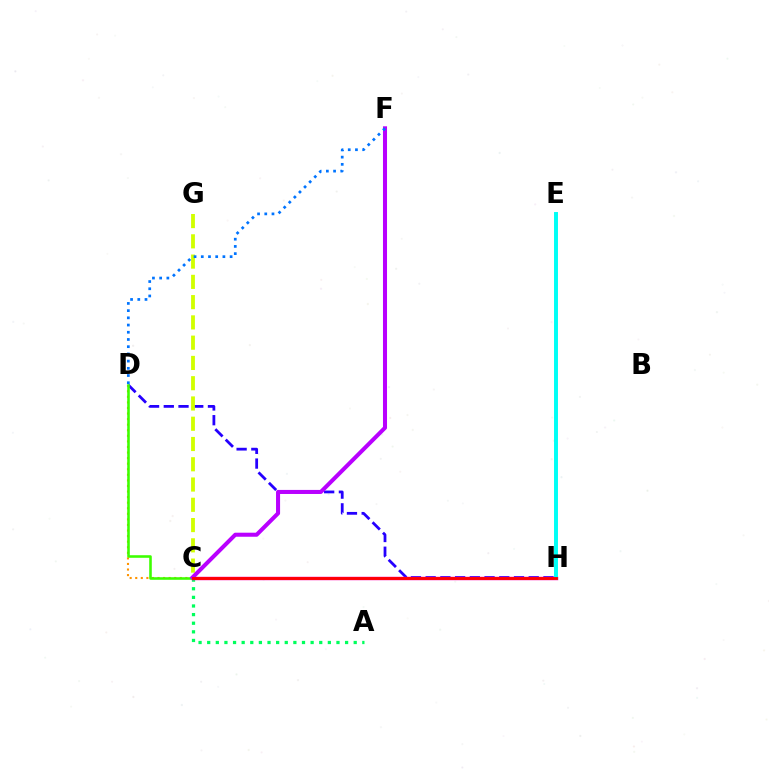{('D', 'H'): [{'color': '#2500ff', 'line_style': 'dashed', 'thickness': 2.0}], ('C', 'D'): [{'color': '#ff9400', 'line_style': 'dotted', 'thickness': 1.51}, {'color': '#3dff00', 'line_style': 'solid', 'thickness': 1.86}], ('C', 'G'): [{'color': '#d1ff00', 'line_style': 'dashed', 'thickness': 2.75}], ('A', 'C'): [{'color': '#00ff5c', 'line_style': 'dotted', 'thickness': 2.34}], ('C', 'H'): [{'color': '#ff00ac', 'line_style': 'solid', 'thickness': 2.48}, {'color': '#ff0000', 'line_style': 'solid', 'thickness': 2.05}], ('C', 'F'): [{'color': '#b900ff', 'line_style': 'solid', 'thickness': 2.92}], ('E', 'H'): [{'color': '#00fff6', 'line_style': 'solid', 'thickness': 2.84}], ('D', 'F'): [{'color': '#0074ff', 'line_style': 'dotted', 'thickness': 1.96}]}